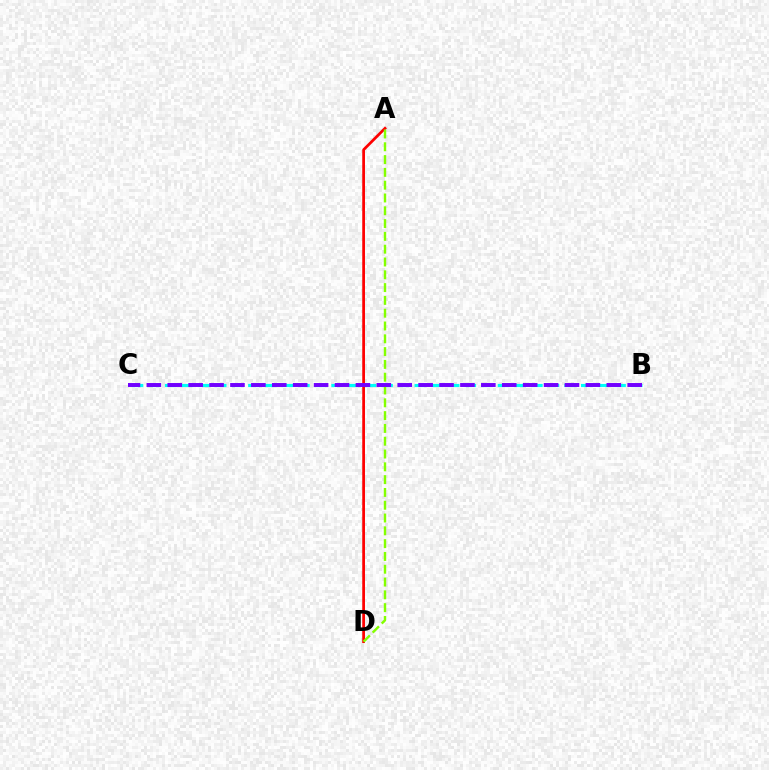{('B', 'C'): [{'color': '#00fff6', 'line_style': 'dashed', 'thickness': 2.26}, {'color': '#7200ff', 'line_style': 'dashed', 'thickness': 2.84}], ('A', 'D'): [{'color': '#ff0000', 'line_style': 'solid', 'thickness': 1.97}, {'color': '#84ff00', 'line_style': 'dashed', 'thickness': 1.74}]}